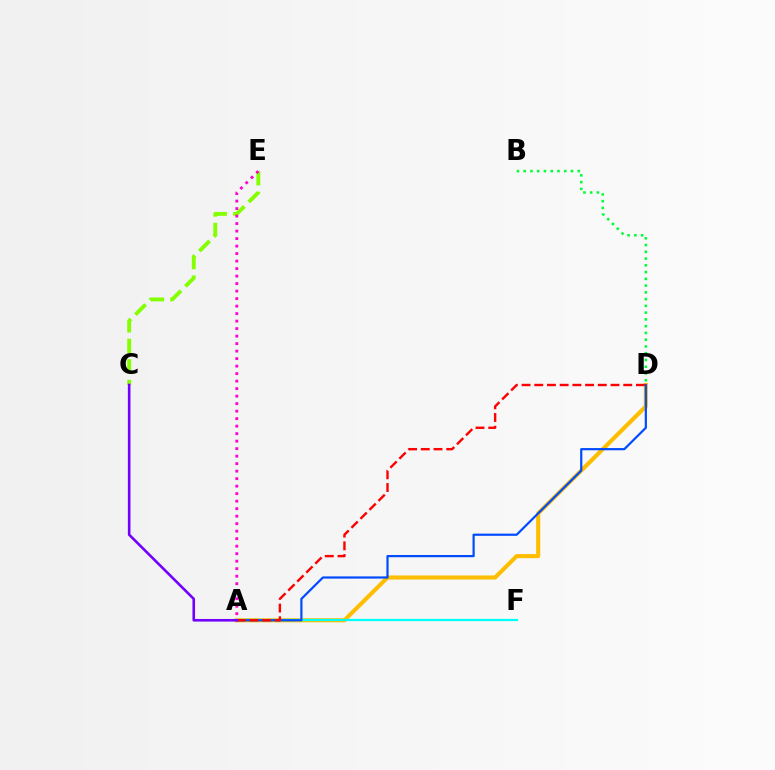{('C', 'E'): [{'color': '#84ff00', 'line_style': 'dashed', 'thickness': 2.79}], ('A', 'D'): [{'color': '#ffbd00', 'line_style': 'solid', 'thickness': 2.95}, {'color': '#004bff', 'line_style': 'solid', 'thickness': 1.59}, {'color': '#ff0000', 'line_style': 'dashed', 'thickness': 1.73}], ('A', 'F'): [{'color': '#00fff6', 'line_style': 'solid', 'thickness': 1.62}], ('B', 'D'): [{'color': '#00ff39', 'line_style': 'dotted', 'thickness': 1.84}], ('A', 'E'): [{'color': '#ff00cf', 'line_style': 'dotted', 'thickness': 2.04}], ('A', 'C'): [{'color': '#7200ff', 'line_style': 'solid', 'thickness': 1.88}]}